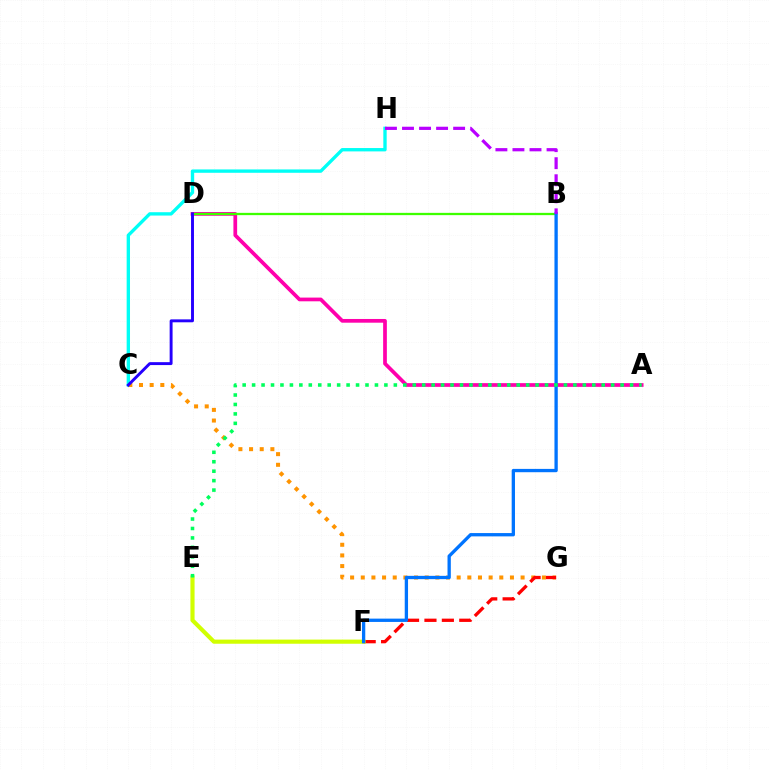{('C', 'H'): [{'color': '#00fff6', 'line_style': 'solid', 'thickness': 2.41}], ('A', 'D'): [{'color': '#ff00ac', 'line_style': 'solid', 'thickness': 2.68}], ('C', 'G'): [{'color': '#ff9400', 'line_style': 'dotted', 'thickness': 2.9}], ('F', 'G'): [{'color': '#ff0000', 'line_style': 'dashed', 'thickness': 2.36}], ('B', 'D'): [{'color': '#3dff00', 'line_style': 'solid', 'thickness': 1.64}], ('E', 'F'): [{'color': '#d1ff00', 'line_style': 'solid', 'thickness': 2.98}], ('C', 'D'): [{'color': '#2500ff', 'line_style': 'solid', 'thickness': 2.1}], ('B', 'F'): [{'color': '#0074ff', 'line_style': 'solid', 'thickness': 2.38}], ('B', 'H'): [{'color': '#b900ff', 'line_style': 'dashed', 'thickness': 2.32}], ('A', 'E'): [{'color': '#00ff5c', 'line_style': 'dotted', 'thickness': 2.57}]}